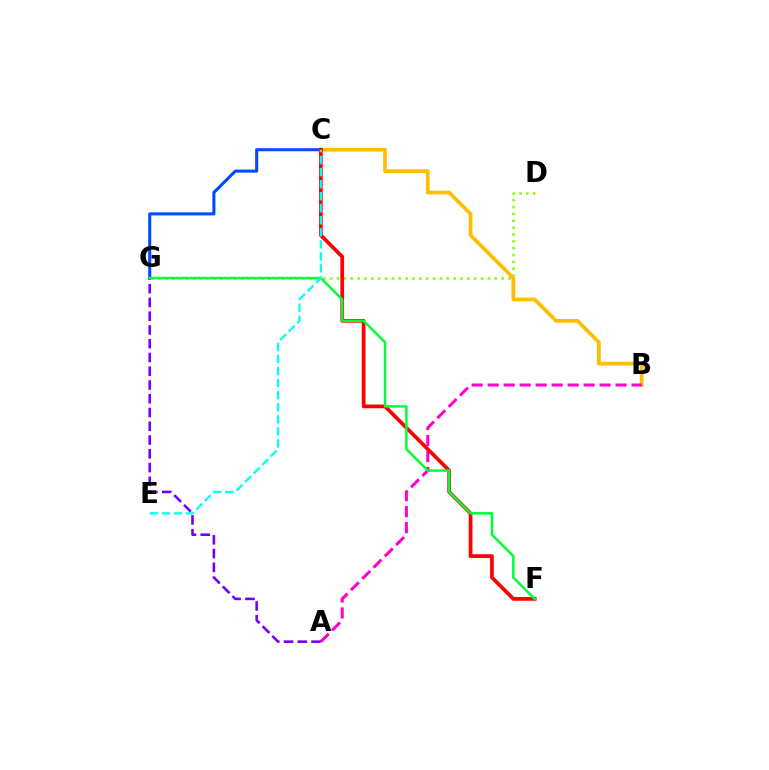{('D', 'G'): [{'color': '#84ff00', 'line_style': 'dotted', 'thickness': 1.86}], ('B', 'C'): [{'color': '#ffbd00', 'line_style': 'solid', 'thickness': 2.67}], ('C', 'G'): [{'color': '#004bff', 'line_style': 'solid', 'thickness': 2.2}], ('A', 'B'): [{'color': '#ff00cf', 'line_style': 'dashed', 'thickness': 2.17}], ('C', 'F'): [{'color': '#ff0000', 'line_style': 'solid', 'thickness': 2.68}], ('A', 'G'): [{'color': '#7200ff', 'line_style': 'dashed', 'thickness': 1.87}], ('F', 'G'): [{'color': '#00ff39', 'line_style': 'solid', 'thickness': 1.79}], ('C', 'E'): [{'color': '#00fff6', 'line_style': 'dashed', 'thickness': 1.64}]}